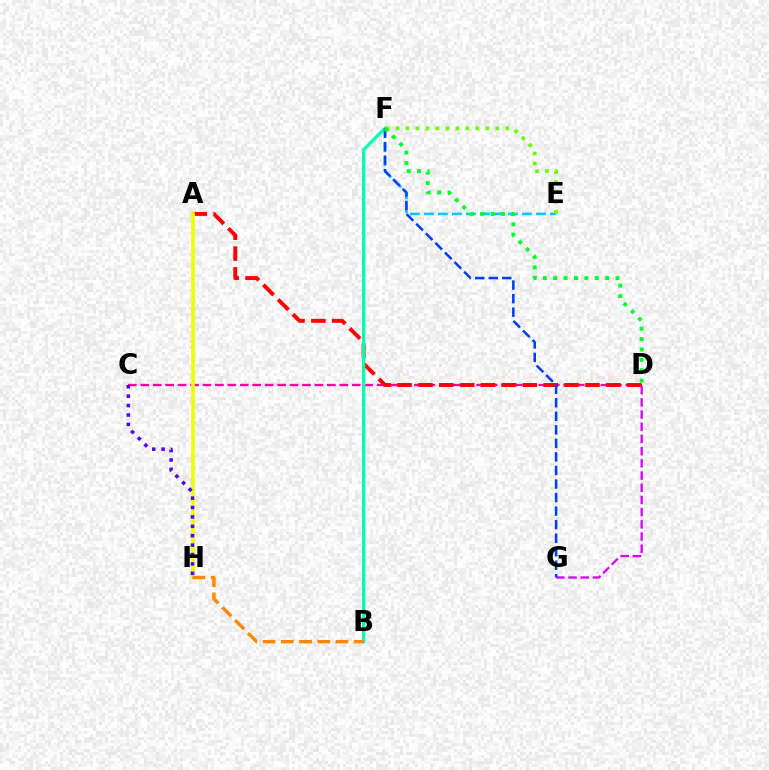{('C', 'D'): [{'color': '#ff00a0', 'line_style': 'dashed', 'thickness': 1.69}], ('E', 'F'): [{'color': '#00c7ff', 'line_style': 'dashed', 'thickness': 1.9}, {'color': '#66ff00', 'line_style': 'dotted', 'thickness': 2.72}], ('A', 'D'): [{'color': '#ff0000', 'line_style': 'dashed', 'thickness': 2.84}], ('D', 'G'): [{'color': '#d600ff', 'line_style': 'dashed', 'thickness': 1.66}], ('B', 'F'): [{'color': '#00ffaf', 'line_style': 'solid', 'thickness': 2.32}], ('F', 'G'): [{'color': '#003fff', 'line_style': 'dashed', 'thickness': 1.84}], ('D', 'F'): [{'color': '#00ff27', 'line_style': 'dotted', 'thickness': 2.82}], ('A', 'H'): [{'color': '#eeff00', 'line_style': 'solid', 'thickness': 2.64}], ('C', 'H'): [{'color': '#4f00ff', 'line_style': 'dotted', 'thickness': 2.55}], ('B', 'H'): [{'color': '#ff8800', 'line_style': 'dashed', 'thickness': 2.47}]}